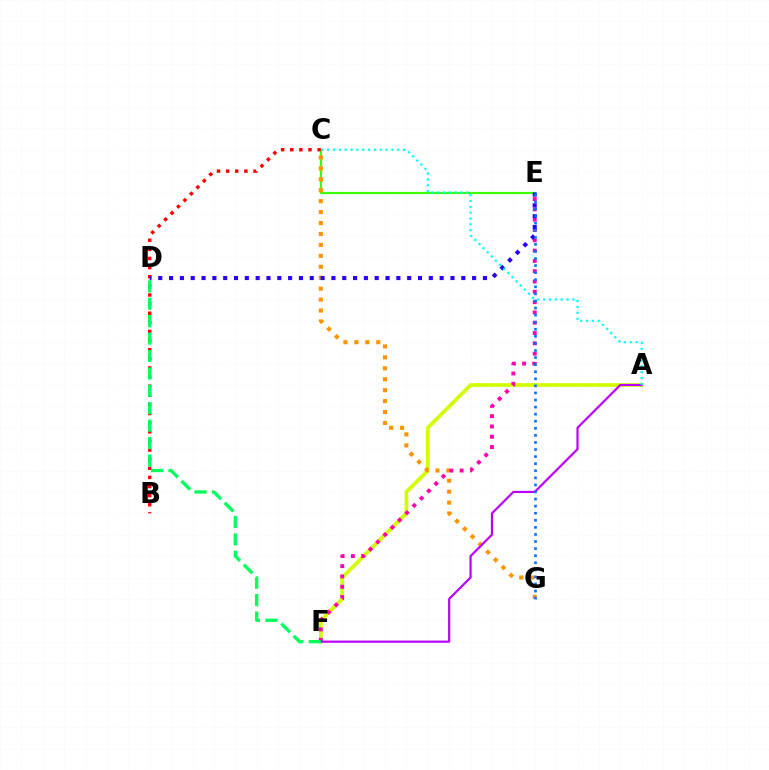{('C', 'E'): [{'color': '#3dff00', 'line_style': 'solid', 'thickness': 1.59}], ('A', 'F'): [{'color': '#d1ff00', 'line_style': 'solid', 'thickness': 2.69}, {'color': '#b900ff', 'line_style': 'solid', 'thickness': 1.57}], ('C', 'G'): [{'color': '#ff9400', 'line_style': 'dotted', 'thickness': 2.97}], ('E', 'F'): [{'color': '#ff00ac', 'line_style': 'dotted', 'thickness': 2.8}], ('B', 'C'): [{'color': '#ff0000', 'line_style': 'dotted', 'thickness': 2.48}], ('D', 'F'): [{'color': '#00ff5c', 'line_style': 'dashed', 'thickness': 2.37}], ('D', 'E'): [{'color': '#2500ff', 'line_style': 'dotted', 'thickness': 2.94}], ('E', 'G'): [{'color': '#0074ff', 'line_style': 'dotted', 'thickness': 1.92}], ('A', 'C'): [{'color': '#00fff6', 'line_style': 'dotted', 'thickness': 1.59}]}